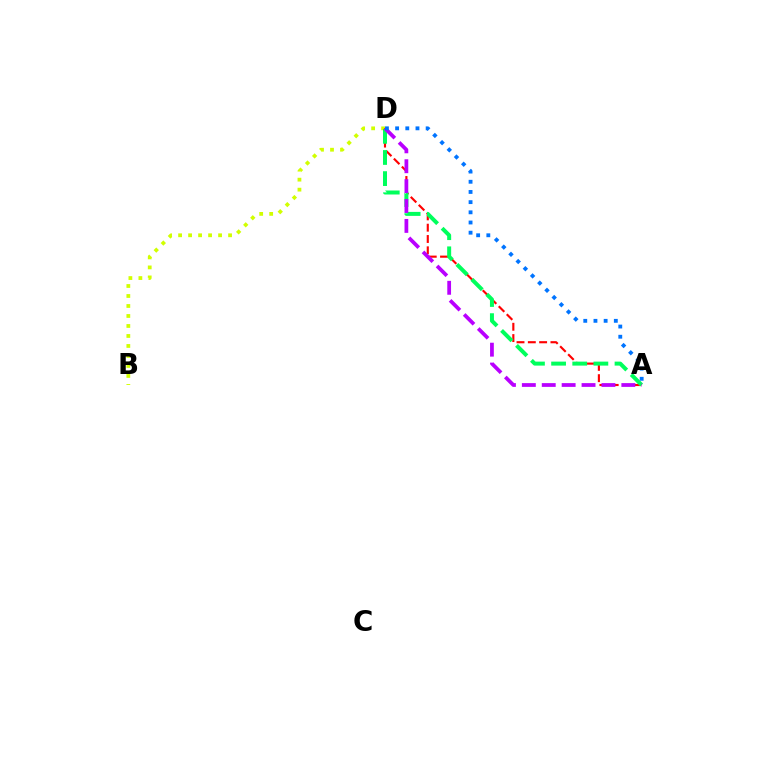{('B', 'D'): [{'color': '#d1ff00', 'line_style': 'dotted', 'thickness': 2.72}], ('A', 'D'): [{'color': '#ff0000', 'line_style': 'dashed', 'thickness': 1.54}, {'color': '#00ff5c', 'line_style': 'dashed', 'thickness': 2.87}, {'color': '#b900ff', 'line_style': 'dashed', 'thickness': 2.7}, {'color': '#0074ff', 'line_style': 'dotted', 'thickness': 2.77}]}